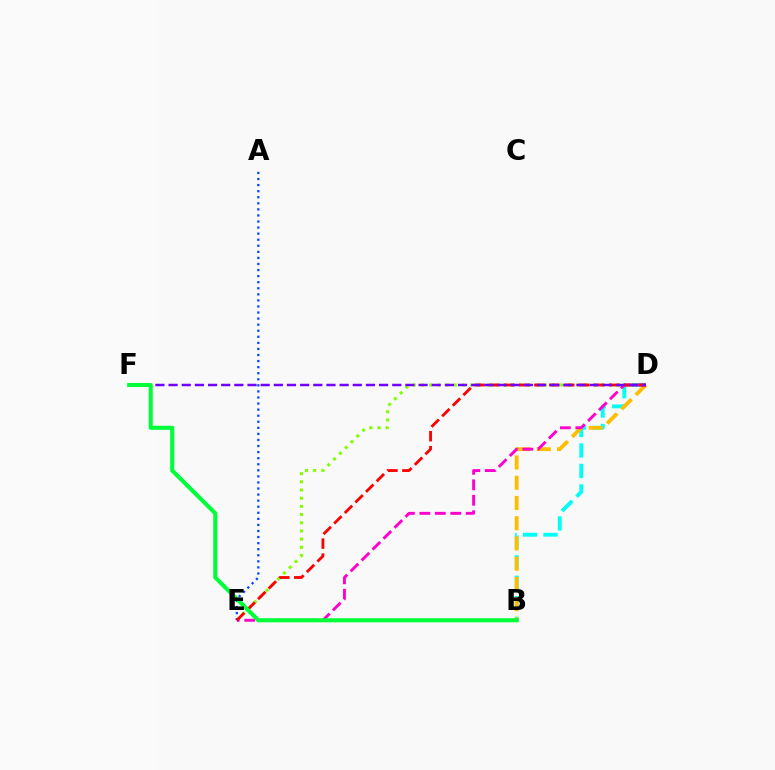{('D', 'E'): [{'color': '#84ff00', 'line_style': 'dotted', 'thickness': 2.23}, {'color': '#ff00cf', 'line_style': 'dashed', 'thickness': 2.1}, {'color': '#ff0000', 'line_style': 'dashed', 'thickness': 2.04}], ('A', 'E'): [{'color': '#004bff', 'line_style': 'dotted', 'thickness': 1.65}], ('B', 'D'): [{'color': '#00fff6', 'line_style': 'dashed', 'thickness': 2.78}, {'color': '#ffbd00', 'line_style': 'dashed', 'thickness': 2.75}], ('D', 'F'): [{'color': '#7200ff', 'line_style': 'dashed', 'thickness': 1.79}], ('B', 'F'): [{'color': '#00ff39', 'line_style': 'solid', 'thickness': 2.94}]}